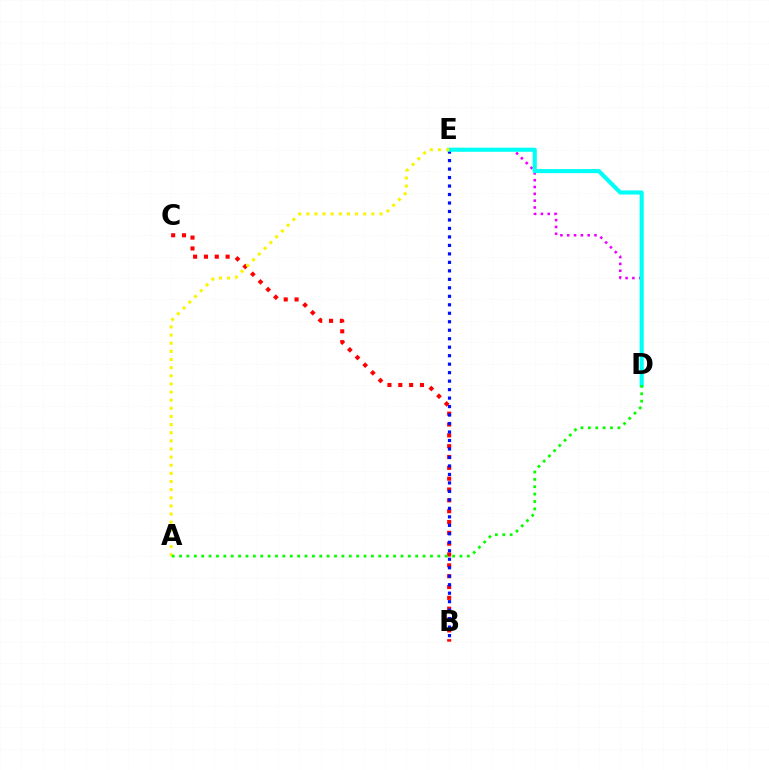{('D', 'E'): [{'color': '#ee00ff', 'line_style': 'dotted', 'thickness': 1.85}, {'color': '#00fff6', 'line_style': 'solid', 'thickness': 2.96}], ('B', 'C'): [{'color': '#ff0000', 'line_style': 'dotted', 'thickness': 2.94}], ('B', 'E'): [{'color': '#0010ff', 'line_style': 'dotted', 'thickness': 2.3}], ('A', 'E'): [{'color': '#fcf500', 'line_style': 'dotted', 'thickness': 2.21}], ('A', 'D'): [{'color': '#08ff00', 'line_style': 'dotted', 'thickness': 2.0}]}